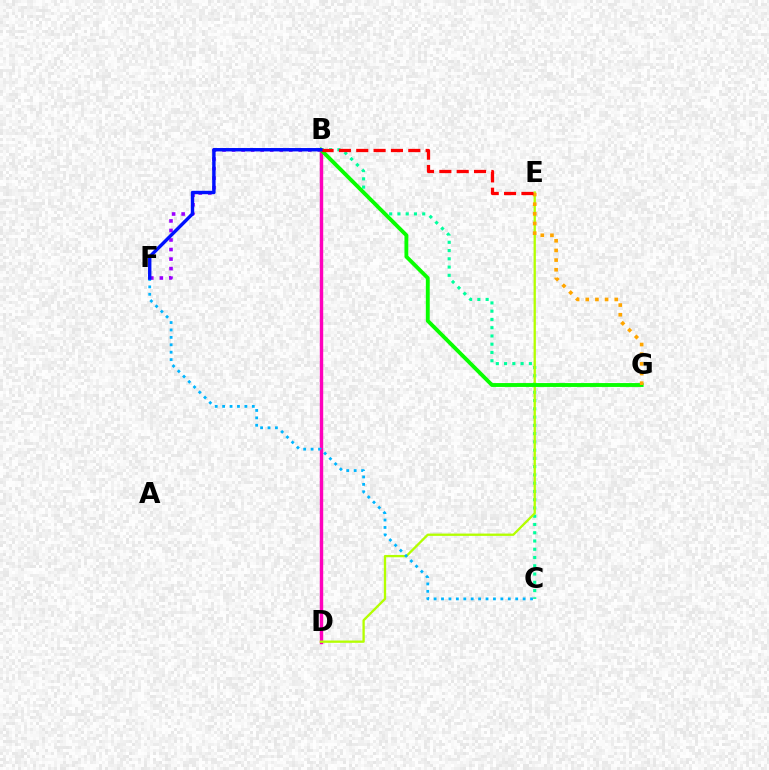{('B', 'C'): [{'color': '#00ff9d', 'line_style': 'dotted', 'thickness': 2.24}], ('B', 'F'): [{'color': '#9b00ff', 'line_style': 'dotted', 'thickness': 2.59}, {'color': '#0010ff', 'line_style': 'solid', 'thickness': 2.45}], ('B', 'D'): [{'color': '#ff00bd', 'line_style': 'solid', 'thickness': 2.45}], ('D', 'E'): [{'color': '#b3ff00', 'line_style': 'solid', 'thickness': 1.66}], ('B', 'G'): [{'color': '#08ff00', 'line_style': 'solid', 'thickness': 2.79}], ('E', 'G'): [{'color': '#ffa500', 'line_style': 'dotted', 'thickness': 2.63}], ('C', 'F'): [{'color': '#00b5ff', 'line_style': 'dotted', 'thickness': 2.02}], ('B', 'E'): [{'color': '#ff0000', 'line_style': 'dashed', 'thickness': 2.36}]}